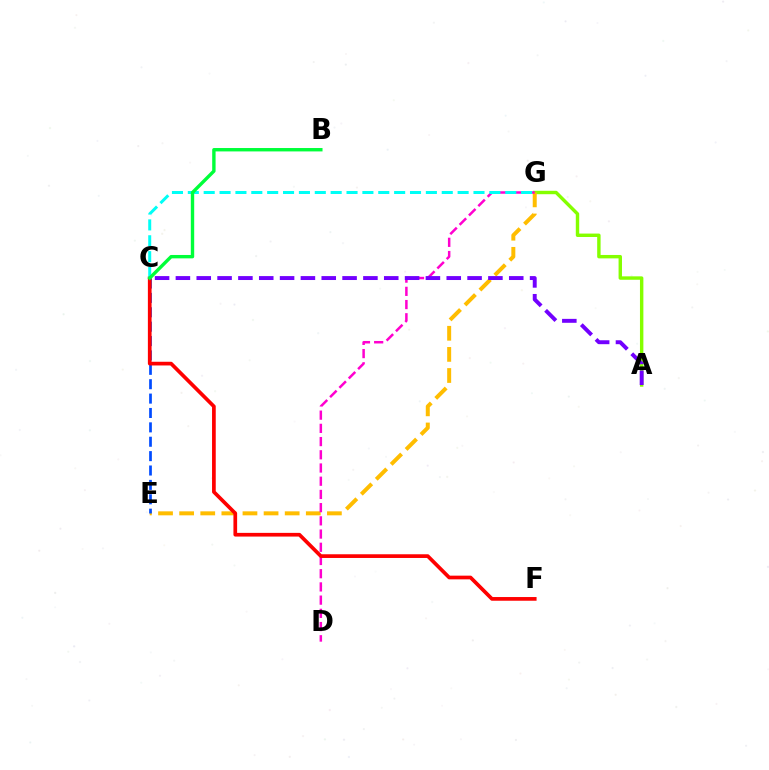{('A', 'G'): [{'color': '#84ff00', 'line_style': 'solid', 'thickness': 2.46}], ('E', 'G'): [{'color': '#ffbd00', 'line_style': 'dashed', 'thickness': 2.87}], ('D', 'G'): [{'color': '#ff00cf', 'line_style': 'dashed', 'thickness': 1.79}], ('C', 'E'): [{'color': '#004bff', 'line_style': 'dashed', 'thickness': 1.95}], ('C', 'F'): [{'color': '#ff0000', 'line_style': 'solid', 'thickness': 2.66}], ('C', 'G'): [{'color': '#00fff6', 'line_style': 'dashed', 'thickness': 2.16}], ('A', 'C'): [{'color': '#7200ff', 'line_style': 'dashed', 'thickness': 2.83}], ('B', 'C'): [{'color': '#00ff39', 'line_style': 'solid', 'thickness': 2.44}]}